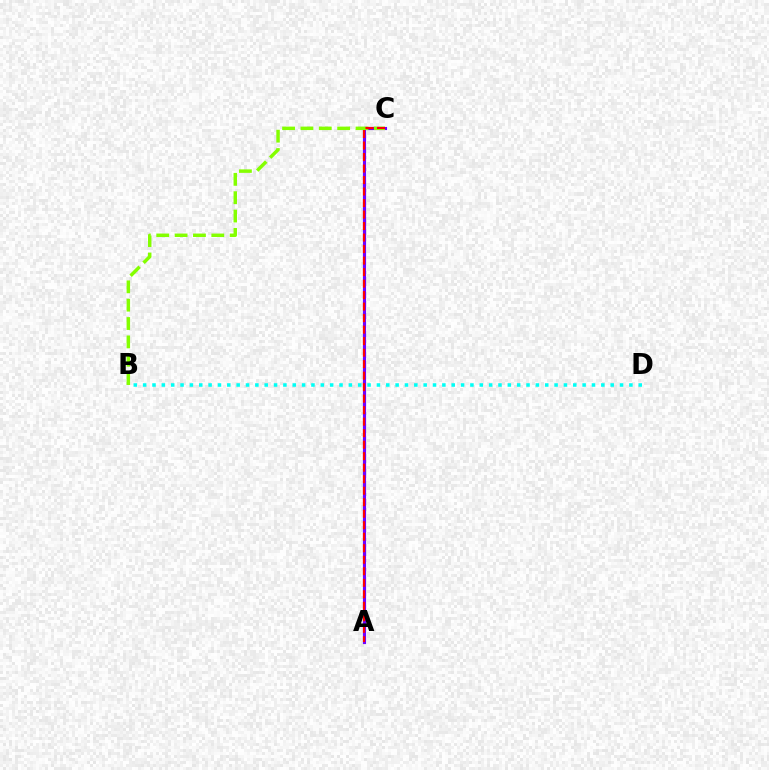{('A', 'C'): [{'color': '#7200ff', 'line_style': 'solid', 'thickness': 2.27}, {'color': '#ff0000', 'line_style': 'dashed', 'thickness': 1.56}], ('B', 'C'): [{'color': '#84ff00', 'line_style': 'dashed', 'thickness': 2.49}], ('B', 'D'): [{'color': '#00fff6', 'line_style': 'dotted', 'thickness': 2.54}]}